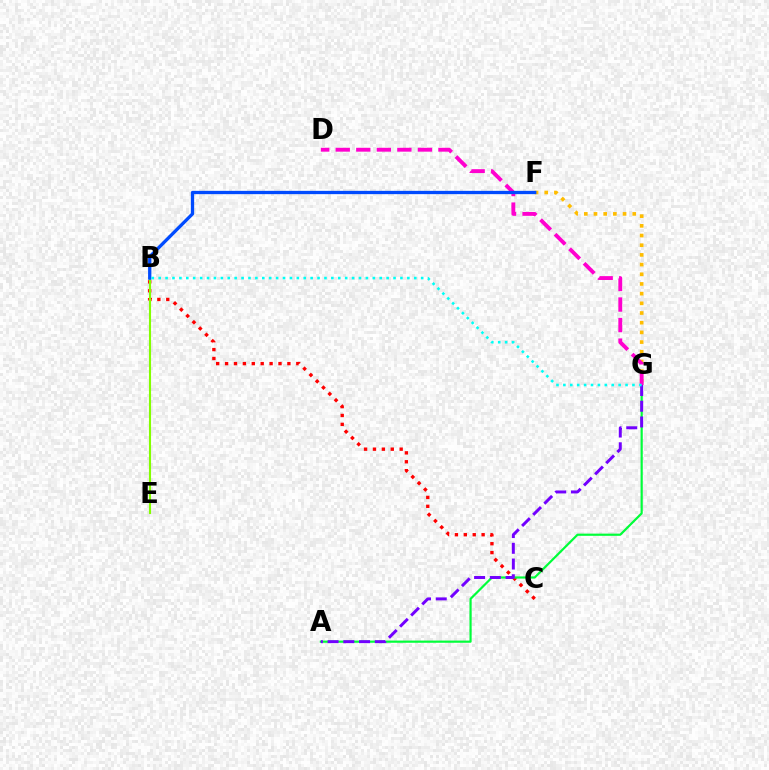{('B', 'C'): [{'color': '#ff0000', 'line_style': 'dotted', 'thickness': 2.42}], ('A', 'G'): [{'color': '#00ff39', 'line_style': 'solid', 'thickness': 1.58}, {'color': '#7200ff', 'line_style': 'dashed', 'thickness': 2.14}], ('F', 'G'): [{'color': '#ffbd00', 'line_style': 'dotted', 'thickness': 2.63}], ('B', 'E'): [{'color': '#84ff00', 'line_style': 'solid', 'thickness': 1.52}], ('D', 'G'): [{'color': '#ff00cf', 'line_style': 'dashed', 'thickness': 2.79}], ('B', 'F'): [{'color': '#004bff', 'line_style': 'solid', 'thickness': 2.37}], ('B', 'G'): [{'color': '#00fff6', 'line_style': 'dotted', 'thickness': 1.88}]}